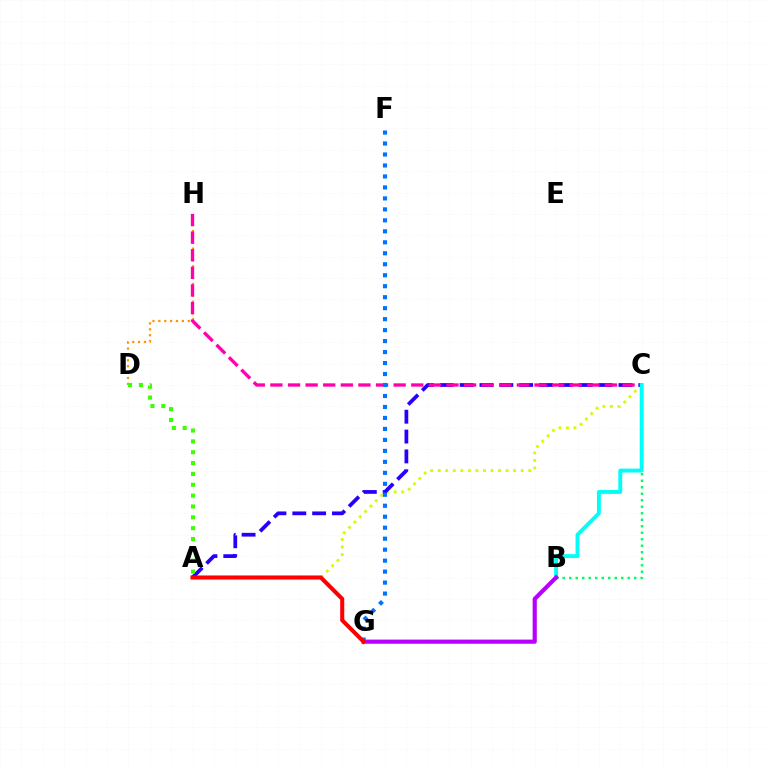{('A', 'C'): [{'color': '#d1ff00', 'line_style': 'dotted', 'thickness': 2.05}, {'color': '#2500ff', 'line_style': 'dashed', 'thickness': 2.7}], ('D', 'H'): [{'color': '#ff9400', 'line_style': 'dotted', 'thickness': 1.6}], ('B', 'C'): [{'color': '#00ff5c', 'line_style': 'dotted', 'thickness': 1.77}, {'color': '#00fff6', 'line_style': 'solid', 'thickness': 2.81}], ('C', 'H'): [{'color': '#ff00ac', 'line_style': 'dashed', 'thickness': 2.39}], ('F', 'G'): [{'color': '#0074ff', 'line_style': 'dotted', 'thickness': 2.98}], ('B', 'G'): [{'color': '#b900ff', 'line_style': 'solid', 'thickness': 2.99}], ('A', 'D'): [{'color': '#3dff00', 'line_style': 'dotted', 'thickness': 2.95}], ('A', 'G'): [{'color': '#ff0000', 'line_style': 'solid', 'thickness': 2.93}]}